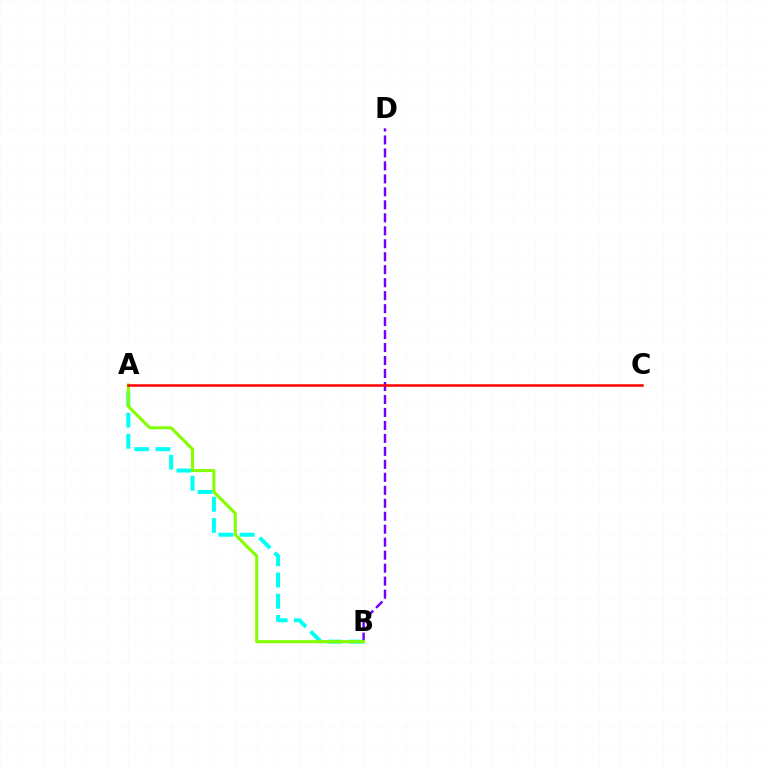{('A', 'B'): [{'color': '#00fff6', 'line_style': 'dashed', 'thickness': 2.88}, {'color': '#84ff00', 'line_style': 'solid', 'thickness': 2.21}], ('B', 'D'): [{'color': '#7200ff', 'line_style': 'dashed', 'thickness': 1.76}], ('A', 'C'): [{'color': '#ff0000', 'line_style': 'solid', 'thickness': 1.8}]}